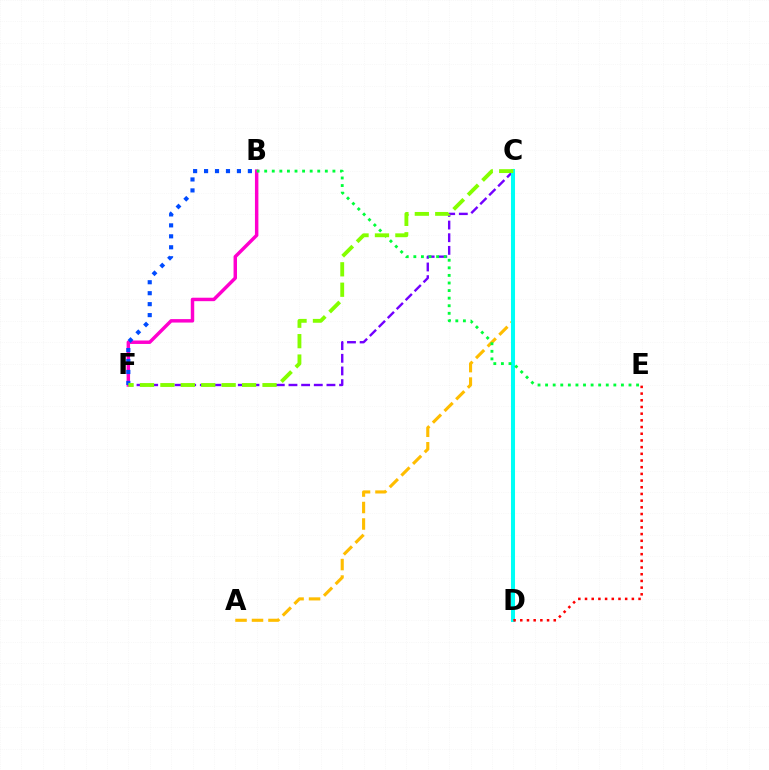{('A', 'C'): [{'color': '#ffbd00', 'line_style': 'dashed', 'thickness': 2.24}], ('C', 'F'): [{'color': '#7200ff', 'line_style': 'dashed', 'thickness': 1.72}, {'color': '#84ff00', 'line_style': 'dashed', 'thickness': 2.77}], ('B', 'F'): [{'color': '#ff00cf', 'line_style': 'solid', 'thickness': 2.49}, {'color': '#004bff', 'line_style': 'dotted', 'thickness': 2.98}], ('C', 'D'): [{'color': '#00fff6', 'line_style': 'solid', 'thickness': 2.9}], ('B', 'E'): [{'color': '#00ff39', 'line_style': 'dotted', 'thickness': 2.06}], ('D', 'E'): [{'color': '#ff0000', 'line_style': 'dotted', 'thickness': 1.82}]}